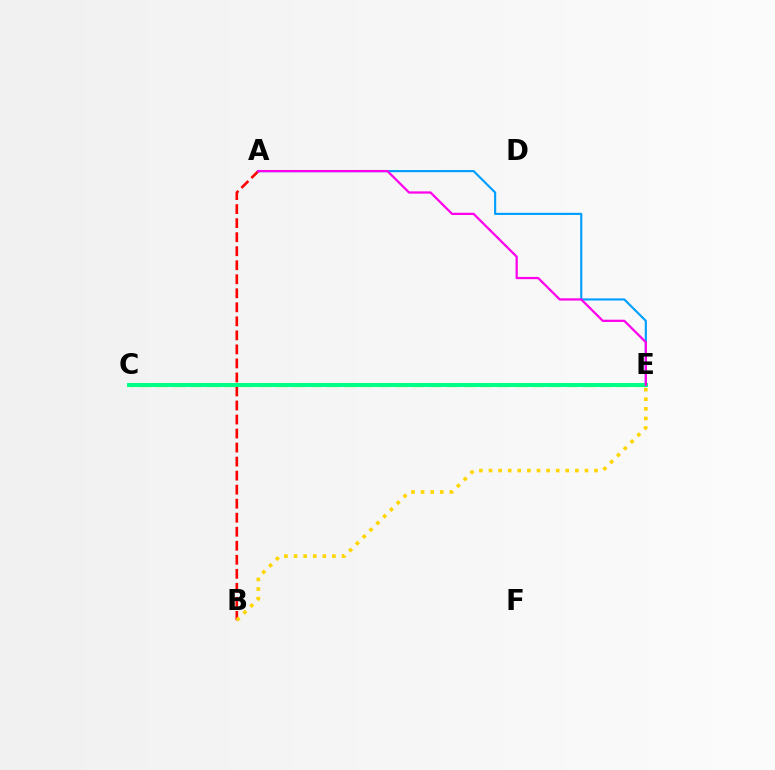{('A', 'B'): [{'color': '#ff0000', 'line_style': 'dashed', 'thickness': 1.91}], ('C', 'E'): [{'color': '#4fff00', 'line_style': 'dashed', 'thickness': 2.32}, {'color': '#3700ff', 'line_style': 'dashed', 'thickness': 2.0}, {'color': '#00ff86', 'line_style': 'solid', 'thickness': 2.87}], ('A', 'E'): [{'color': '#009eff', 'line_style': 'solid', 'thickness': 1.54}, {'color': '#ff00ed', 'line_style': 'solid', 'thickness': 1.63}], ('B', 'E'): [{'color': '#ffd500', 'line_style': 'dotted', 'thickness': 2.61}]}